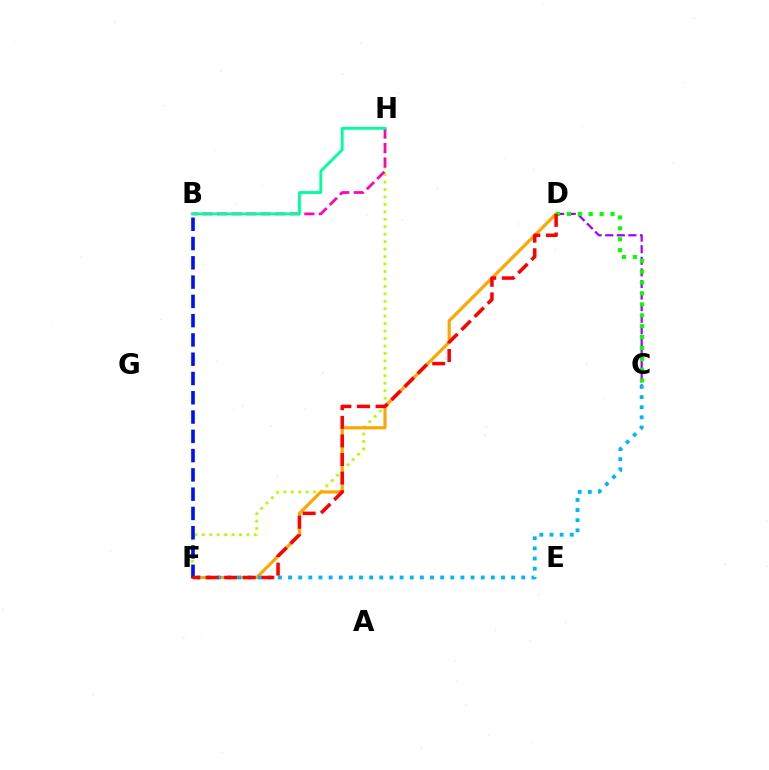{('C', 'D'): [{'color': '#9b00ff', 'line_style': 'dashed', 'thickness': 1.57}, {'color': '#08ff00', 'line_style': 'dotted', 'thickness': 2.96}], ('F', 'H'): [{'color': '#b3ff00', 'line_style': 'dotted', 'thickness': 2.02}], ('D', 'F'): [{'color': '#ffa500', 'line_style': 'solid', 'thickness': 2.27}, {'color': '#ff0000', 'line_style': 'dashed', 'thickness': 2.53}], ('B', 'H'): [{'color': '#ff00bd', 'line_style': 'dashed', 'thickness': 1.98}, {'color': '#00ff9d', 'line_style': 'solid', 'thickness': 2.06}], ('B', 'F'): [{'color': '#0010ff', 'line_style': 'dashed', 'thickness': 2.62}], ('C', 'F'): [{'color': '#00b5ff', 'line_style': 'dotted', 'thickness': 2.76}]}